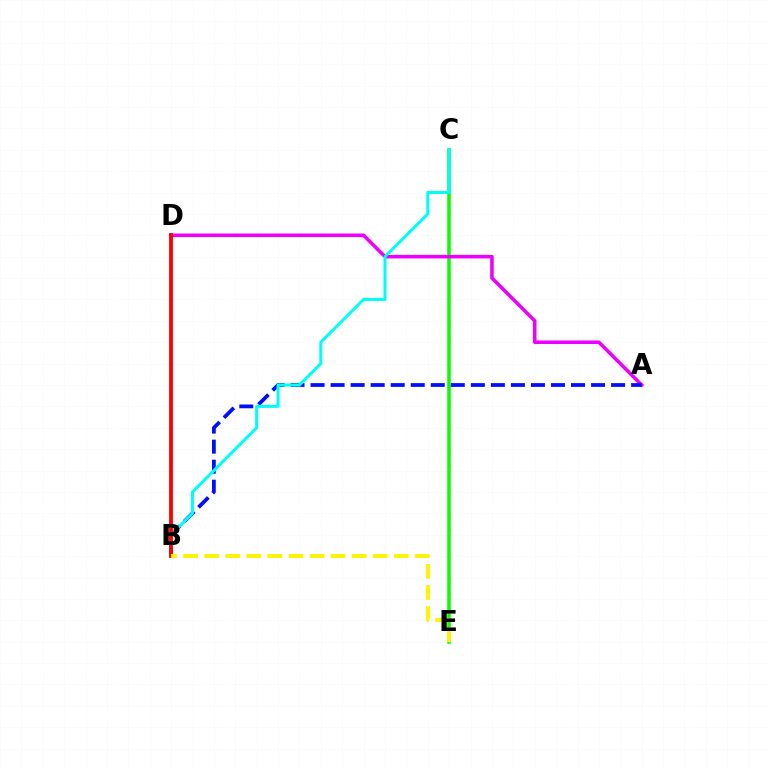{('C', 'E'): [{'color': '#08ff00', 'line_style': 'solid', 'thickness': 2.54}], ('A', 'D'): [{'color': '#ee00ff', 'line_style': 'solid', 'thickness': 2.56}], ('A', 'B'): [{'color': '#0010ff', 'line_style': 'dashed', 'thickness': 2.72}], ('B', 'C'): [{'color': '#00fff6', 'line_style': 'solid', 'thickness': 2.19}], ('B', 'D'): [{'color': '#ff0000', 'line_style': 'solid', 'thickness': 2.75}], ('B', 'E'): [{'color': '#fcf500', 'line_style': 'dashed', 'thickness': 2.86}]}